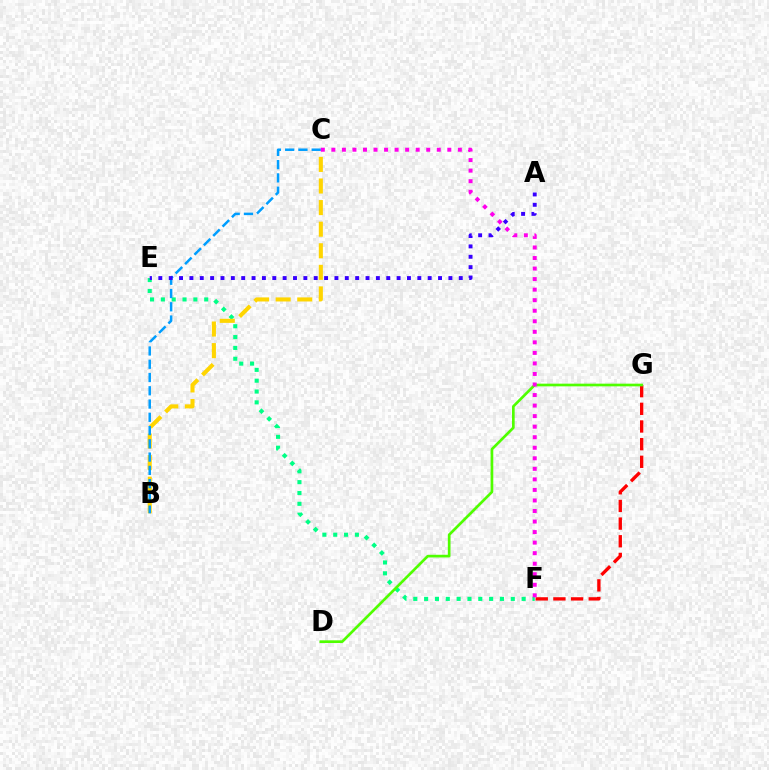{('E', 'F'): [{'color': '#00ff86', 'line_style': 'dotted', 'thickness': 2.94}], ('F', 'G'): [{'color': '#ff0000', 'line_style': 'dashed', 'thickness': 2.4}], ('B', 'C'): [{'color': '#ffd500', 'line_style': 'dashed', 'thickness': 2.93}, {'color': '#009eff', 'line_style': 'dashed', 'thickness': 1.8}], ('D', 'G'): [{'color': '#4fff00', 'line_style': 'solid', 'thickness': 1.93}], ('A', 'E'): [{'color': '#3700ff', 'line_style': 'dotted', 'thickness': 2.81}], ('C', 'F'): [{'color': '#ff00ed', 'line_style': 'dotted', 'thickness': 2.86}]}